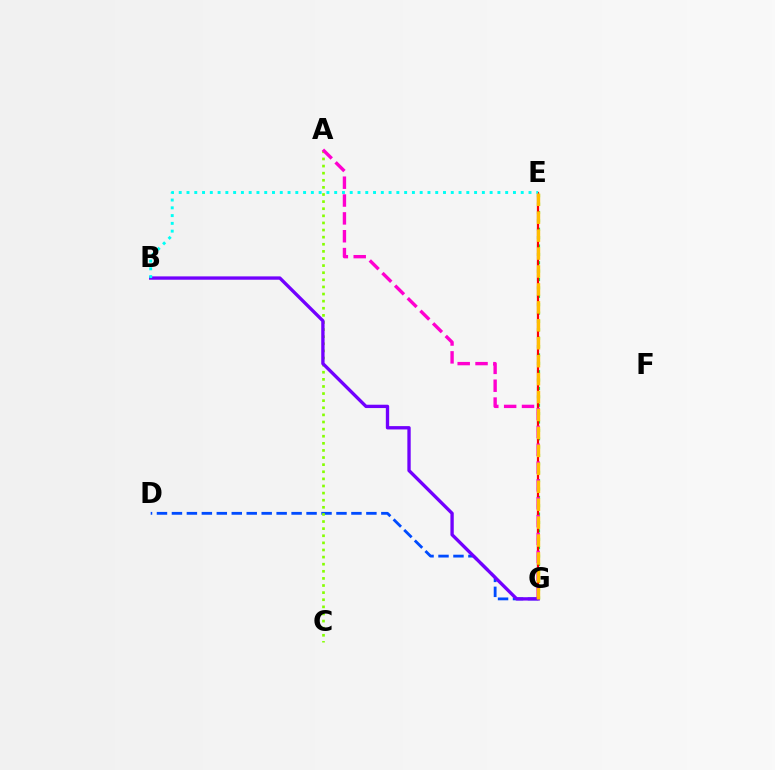{('E', 'G'): [{'color': '#00ff39', 'line_style': 'dotted', 'thickness': 2.28}, {'color': '#ff0000', 'line_style': 'solid', 'thickness': 1.59}, {'color': '#ffbd00', 'line_style': 'dashed', 'thickness': 2.44}], ('D', 'G'): [{'color': '#004bff', 'line_style': 'dashed', 'thickness': 2.03}], ('A', 'C'): [{'color': '#84ff00', 'line_style': 'dotted', 'thickness': 1.93}], ('B', 'G'): [{'color': '#7200ff', 'line_style': 'solid', 'thickness': 2.4}], ('B', 'E'): [{'color': '#00fff6', 'line_style': 'dotted', 'thickness': 2.11}], ('A', 'G'): [{'color': '#ff00cf', 'line_style': 'dashed', 'thickness': 2.42}]}